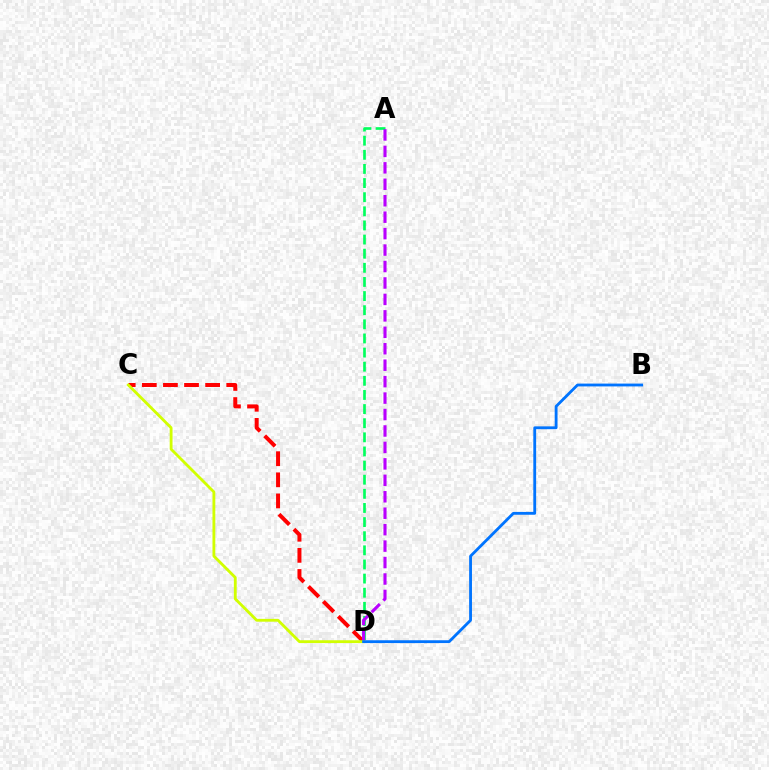{('A', 'D'): [{'color': '#00ff5c', 'line_style': 'dashed', 'thickness': 1.92}, {'color': '#b900ff', 'line_style': 'dashed', 'thickness': 2.23}], ('C', 'D'): [{'color': '#ff0000', 'line_style': 'dashed', 'thickness': 2.87}, {'color': '#d1ff00', 'line_style': 'solid', 'thickness': 2.03}], ('B', 'D'): [{'color': '#0074ff', 'line_style': 'solid', 'thickness': 2.04}]}